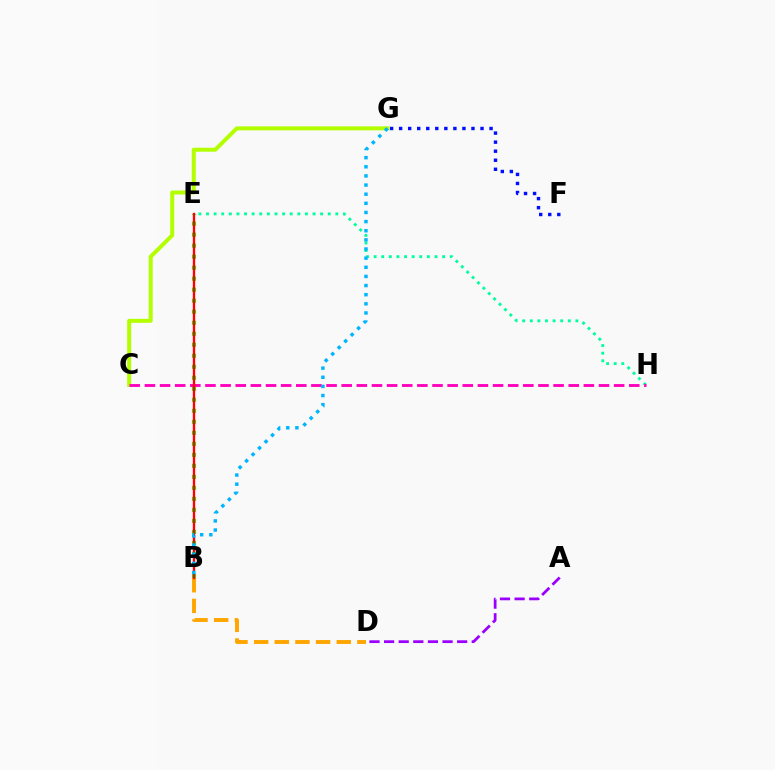{('B', 'E'): [{'color': '#08ff00', 'line_style': 'dotted', 'thickness': 2.99}, {'color': '#ff0000', 'line_style': 'solid', 'thickness': 1.69}], ('F', 'G'): [{'color': '#0010ff', 'line_style': 'dotted', 'thickness': 2.46}], ('C', 'G'): [{'color': '#b3ff00', 'line_style': 'solid', 'thickness': 2.87}], ('E', 'H'): [{'color': '#00ff9d', 'line_style': 'dotted', 'thickness': 2.07}], ('B', 'D'): [{'color': '#ffa500', 'line_style': 'dashed', 'thickness': 2.81}], ('C', 'H'): [{'color': '#ff00bd', 'line_style': 'dashed', 'thickness': 2.06}], ('B', 'G'): [{'color': '#00b5ff', 'line_style': 'dotted', 'thickness': 2.48}], ('A', 'D'): [{'color': '#9b00ff', 'line_style': 'dashed', 'thickness': 1.98}]}